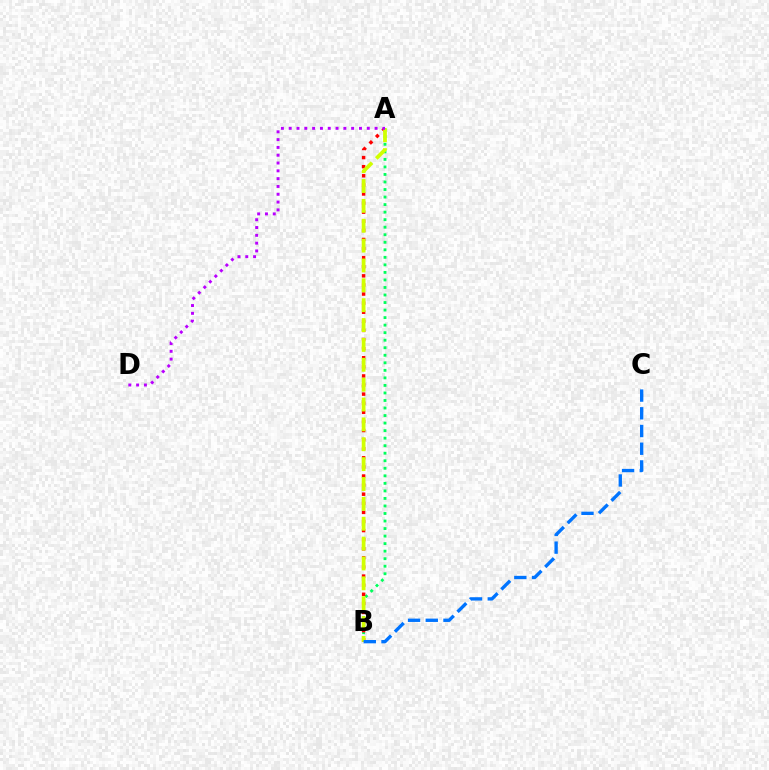{('A', 'B'): [{'color': '#00ff5c', 'line_style': 'dotted', 'thickness': 2.05}, {'color': '#ff0000', 'line_style': 'dotted', 'thickness': 2.47}, {'color': '#d1ff00', 'line_style': 'dashed', 'thickness': 2.7}], ('A', 'D'): [{'color': '#b900ff', 'line_style': 'dotted', 'thickness': 2.12}], ('B', 'C'): [{'color': '#0074ff', 'line_style': 'dashed', 'thickness': 2.41}]}